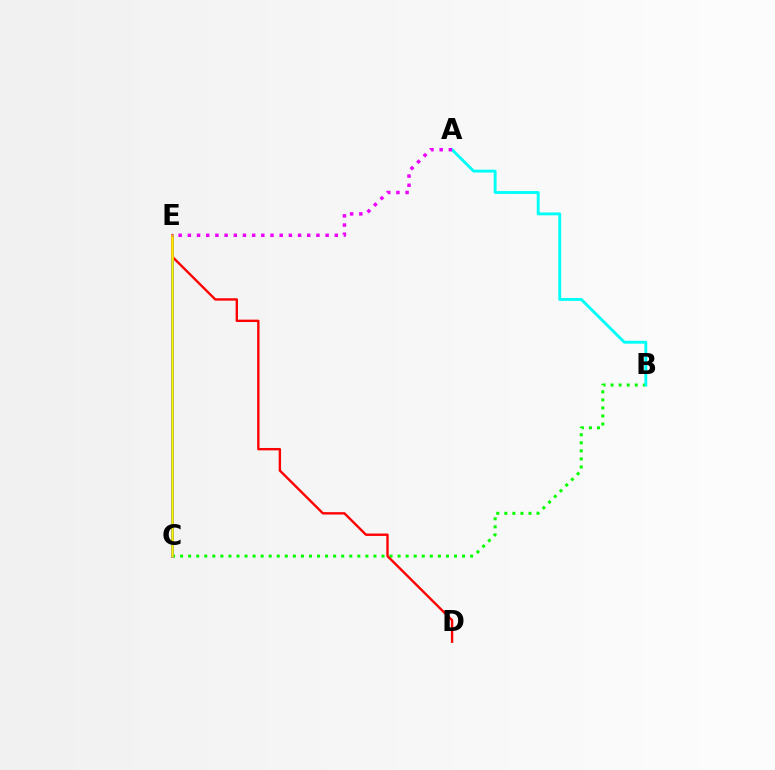{('B', 'C'): [{'color': '#08ff00', 'line_style': 'dotted', 'thickness': 2.19}], ('C', 'E'): [{'color': '#0010ff', 'line_style': 'solid', 'thickness': 2.08}, {'color': '#fcf500', 'line_style': 'solid', 'thickness': 1.81}], ('D', 'E'): [{'color': '#ff0000', 'line_style': 'solid', 'thickness': 1.7}], ('A', 'B'): [{'color': '#00fff6', 'line_style': 'solid', 'thickness': 2.08}], ('A', 'E'): [{'color': '#ee00ff', 'line_style': 'dotted', 'thickness': 2.49}]}